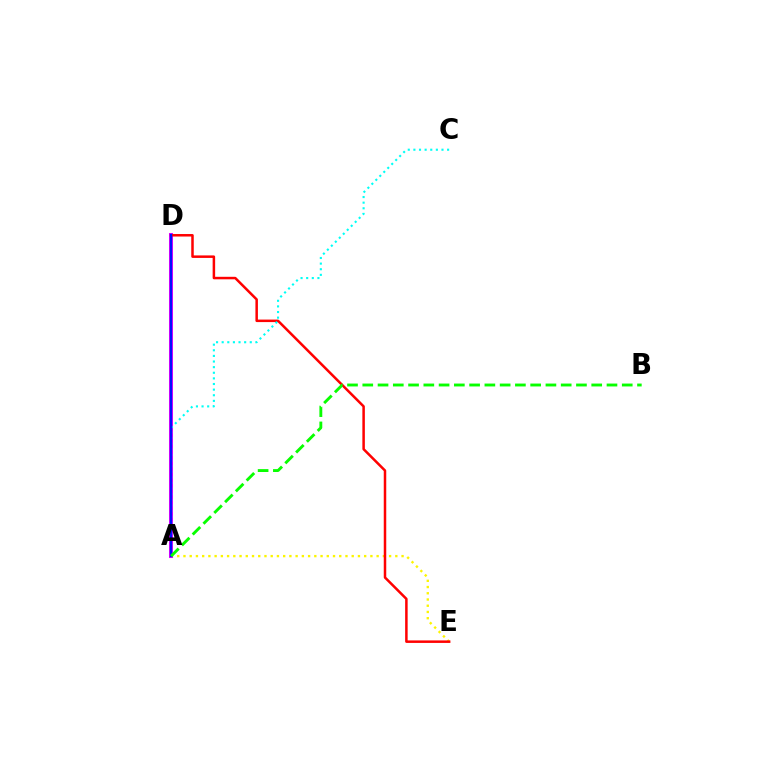{('A', 'E'): [{'color': '#fcf500', 'line_style': 'dotted', 'thickness': 1.69}], ('A', 'D'): [{'color': '#ee00ff', 'line_style': 'solid', 'thickness': 2.9}, {'color': '#0010ff', 'line_style': 'solid', 'thickness': 1.68}], ('D', 'E'): [{'color': '#ff0000', 'line_style': 'solid', 'thickness': 1.8}], ('A', 'C'): [{'color': '#00fff6', 'line_style': 'dotted', 'thickness': 1.53}], ('A', 'B'): [{'color': '#08ff00', 'line_style': 'dashed', 'thickness': 2.07}]}